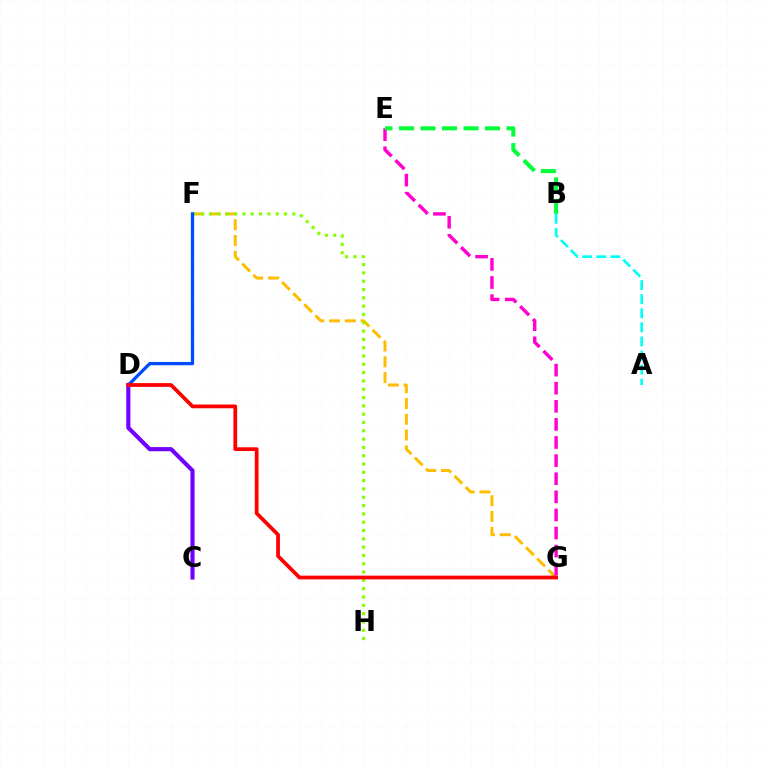{('A', 'B'): [{'color': '#00fff6', 'line_style': 'dashed', 'thickness': 1.91}], ('F', 'G'): [{'color': '#ffbd00', 'line_style': 'dashed', 'thickness': 2.14}], ('E', 'G'): [{'color': '#ff00cf', 'line_style': 'dashed', 'thickness': 2.46}], ('B', 'E'): [{'color': '#00ff39', 'line_style': 'dashed', 'thickness': 2.92}], ('F', 'H'): [{'color': '#84ff00', 'line_style': 'dotted', 'thickness': 2.26}], ('D', 'F'): [{'color': '#004bff', 'line_style': 'solid', 'thickness': 2.35}], ('C', 'D'): [{'color': '#7200ff', 'line_style': 'solid', 'thickness': 2.97}], ('D', 'G'): [{'color': '#ff0000', 'line_style': 'solid', 'thickness': 2.7}]}